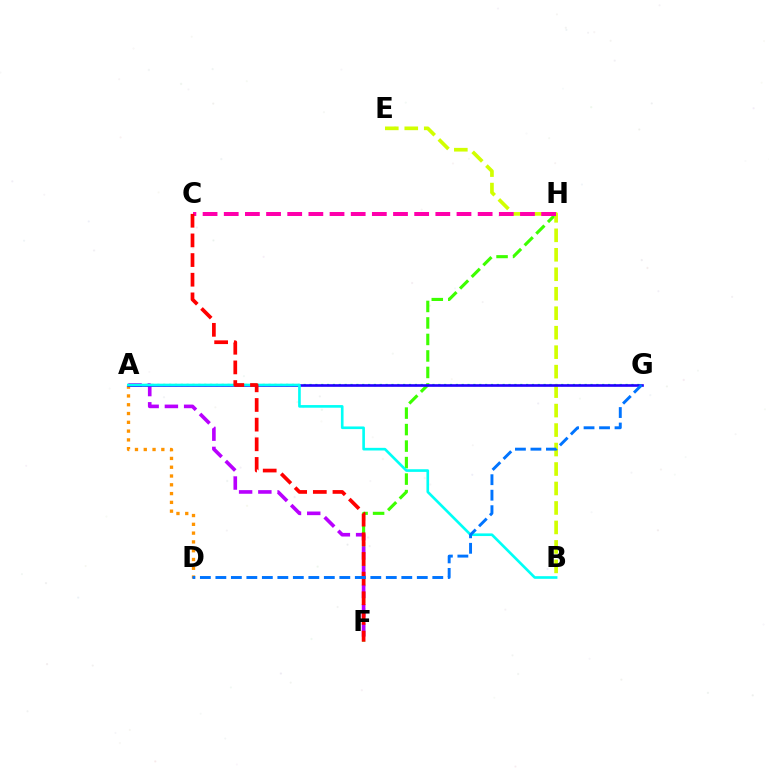{('F', 'H'): [{'color': '#3dff00', 'line_style': 'dashed', 'thickness': 2.24}], ('A', 'G'): [{'color': '#00ff5c', 'line_style': 'dotted', 'thickness': 1.59}, {'color': '#2500ff', 'line_style': 'solid', 'thickness': 1.9}], ('A', 'F'): [{'color': '#b900ff', 'line_style': 'dashed', 'thickness': 2.61}], ('B', 'E'): [{'color': '#d1ff00', 'line_style': 'dashed', 'thickness': 2.65}], ('C', 'H'): [{'color': '#ff00ac', 'line_style': 'dashed', 'thickness': 2.87}], ('A', 'D'): [{'color': '#ff9400', 'line_style': 'dotted', 'thickness': 2.39}], ('A', 'B'): [{'color': '#00fff6', 'line_style': 'solid', 'thickness': 1.9}], ('C', 'F'): [{'color': '#ff0000', 'line_style': 'dashed', 'thickness': 2.67}], ('D', 'G'): [{'color': '#0074ff', 'line_style': 'dashed', 'thickness': 2.1}]}